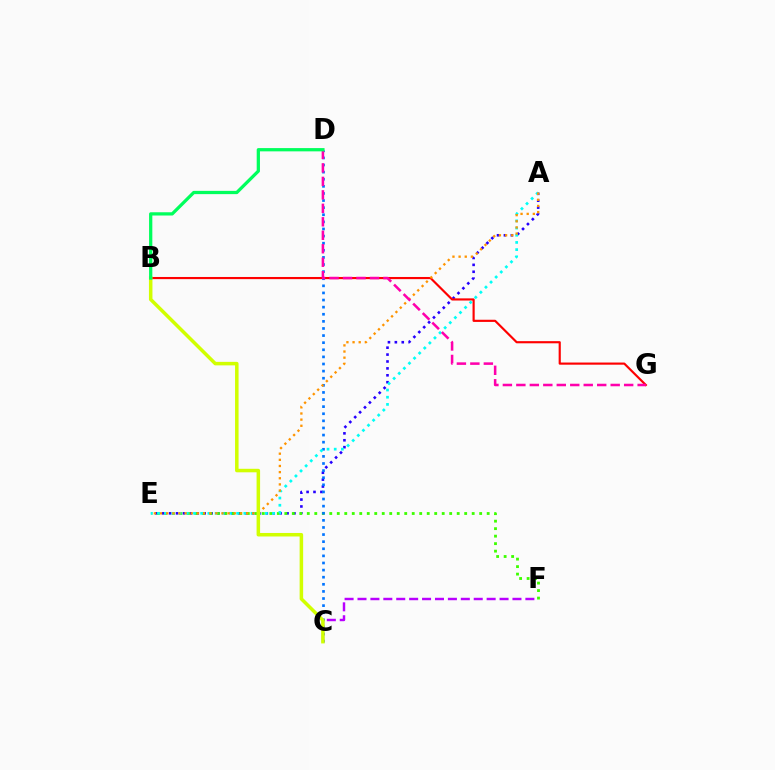{('A', 'E'): [{'color': '#2500ff', 'line_style': 'dotted', 'thickness': 1.88}, {'color': '#00fff6', 'line_style': 'dotted', 'thickness': 1.95}, {'color': '#ff9400', 'line_style': 'dotted', 'thickness': 1.67}], ('E', 'F'): [{'color': '#3dff00', 'line_style': 'dotted', 'thickness': 2.04}], ('B', 'G'): [{'color': '#ff0000', 'line_style': 'solid', 'thickness': 1.55}], ('C', 'D'): [{'color': '#0074ff', 'line_style': 'dotted', 'thickness': 1.93}], ('C', 'F'): [{'color': '#b900ff', 'line_style': 'dashed', 'thickness': 1.75}], ('D', 'G'): [{'color': '#ff00ac', 'line_style': 'dashed', 'thickness': 1.83}], ('B', 'C'): [{'color': '#d1ff00', 'line_style': 'solid', 'thickness': 2.53}], ('B', 'D'): [{'color': '#00ff5c', 'line_style': 'solid', 'thickness': 2.34}]}